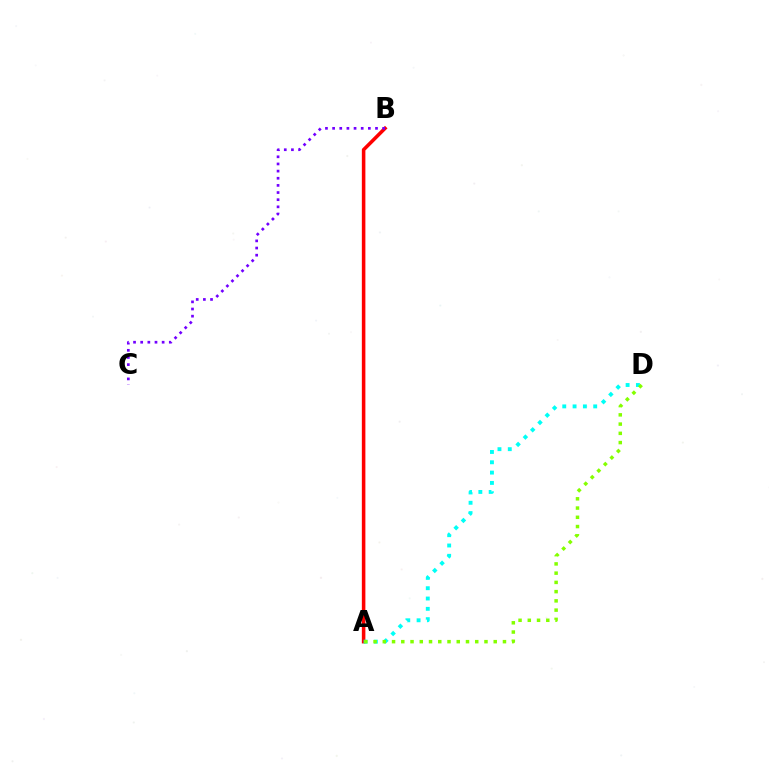{('A', 'B'): [{'color': '#ff0000', 'line_style': 'solid', 'thickness': 2.55}], ('B', 'C'): [{'color': '#7200ff', 'line_style': 'dotted', 'thickness': 1.94}], ('A', 'D'): [{'color': '#00fff6', 'line_style': 'dotted', 'thickness': 2.8}, {'color': '#84ff00', 'line_style': 'dotted', 'thickness': 2.51}]}